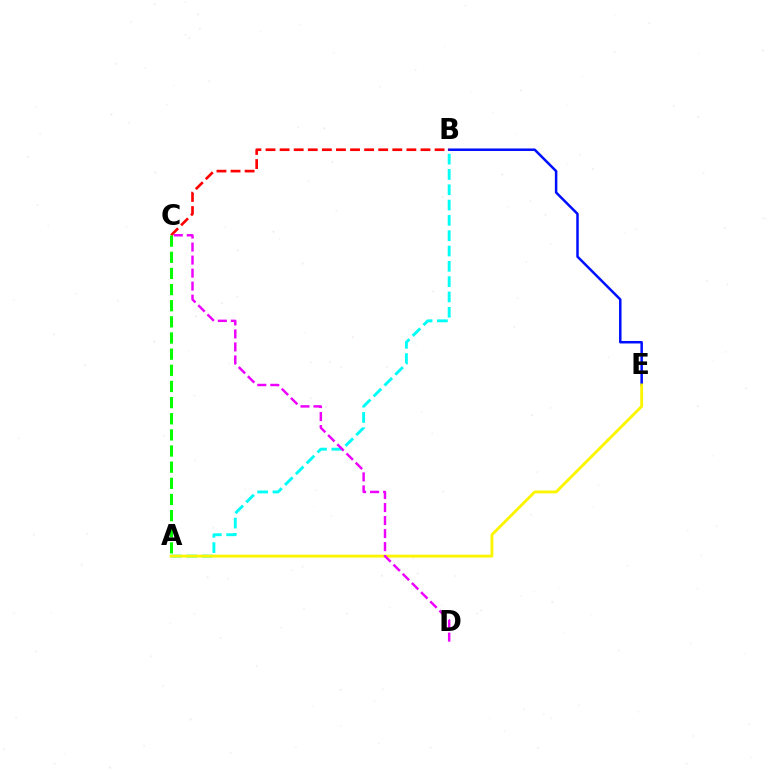{('B', 'E'): [{'color': '#0010ff', 'line_style': 'solid', 'thickness': 1.81}], ('B', 'C'): [{'color': '#ff0000', 'line_style': 'dashed', 'thickness': 1.91}], ('A', 'B'): [{'color': '#00fff6', 'line_style': 'dashed', 'thickness': 2.08}], ('A', 'E'): [{'color': '#fcf500', 'line_style': 'solid', 'thickness': 2.06}], ('C', 'D'): [{'color': '#ee00ff', 'line_style': 'dashed', 'thickness': 1.77}], ('A', 'C'): [{'color': '#08ff00', 'line_style': 'dashed', 'thickness': 2.19}]}